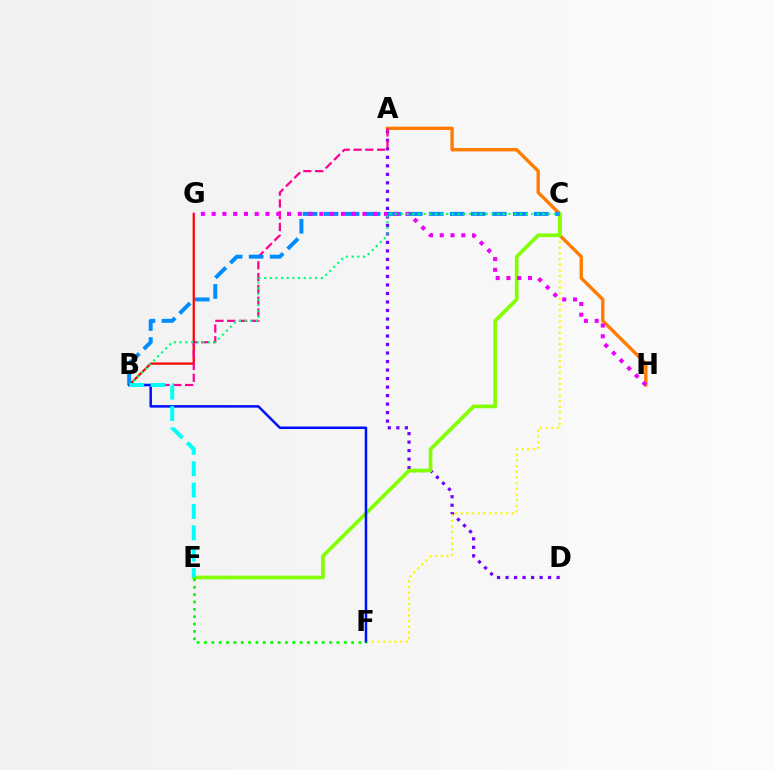{('A', 'D'): [{'color': '#7200ff', 'line_style': 'dotted', 'thickness': 2.31}], ('C', 'F'): [{'color': '#fcf500', 'line_style': 'dotted', 'thickness': 1.54}], ('A', 'H'): [{'color': '#ff7c00', 'line_style': 'solid', 'thickness': 2.42}], ('C', 'E'): [{'color': '#84ff00', 'line_style': 'solid', 'thickness': 2.65}], ('B', 'G'): [{'color': '#ff0000', 'line_style': 'solid', 'thickness': 1.62}], ('A', 'B'): [{'color': '#ff0094', 'line_style': 'dashed', 'thickness': 1.6}], ('B', 'C'): [{'color': '#008cff', 'line_style': 'dashed', 'thickness': 2.86}, {'color': '#00ff74', 'line_style': 'dotted', 'thickness': 1.54}], ('B', 'F'): [{'color': '#0010ff', 'line_style': 'solid', 'thickness': 1.81}], ('E', 'F'): [{'color': '#08ff00', 'line_style': 'dotted', 'thickness': 2.0}], ('B', 'E'): [{'color': '#00fff6', 'line_style': 'dashed', 'thickness': 2.9}], ('G', 'H'): [{'color': '#ee00ff', 'line_style': 'dotted', 'thickness': 2.93}]}